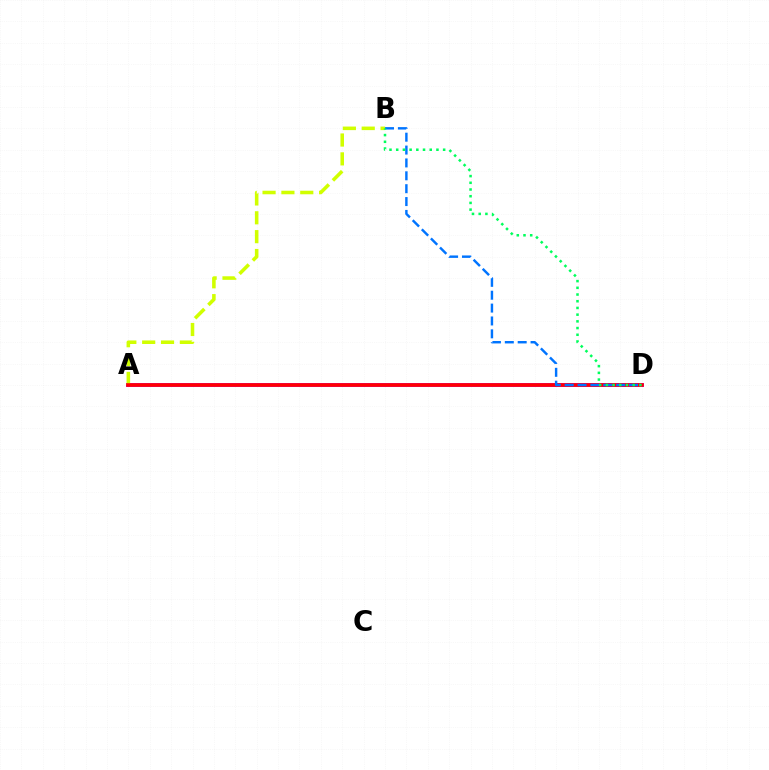{('A', 'D'): [{'color': '#b900ff', 'line_style': 'solid', 'thickness': 2.78}, {'color': '#ff0000', 'line_style': 'solid', 'thickness': 2.59}], ('A', 'B'): [{'color': '#d1ff00', 'line_style': 'dashed', 'thickness': 2.56}], ('B', 'D'): [{'color': '#0074ff', 'line_style': 'dashed', 'thickness': 1.75}, {'color': '#00ff5c', 'line_style': 'dotted', 'thickness': 1.82}]}